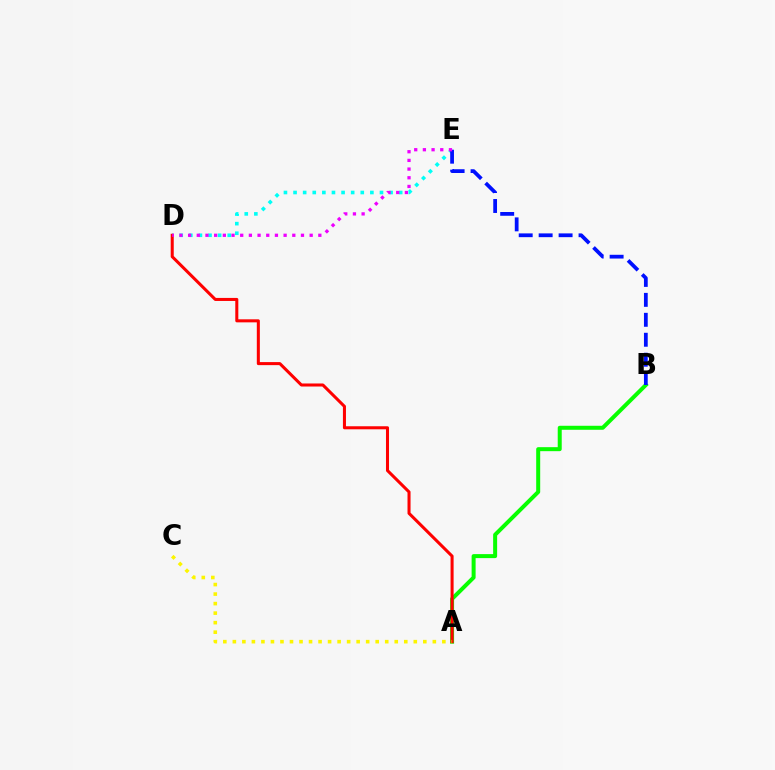{('A', 'B'): [{'color': '#08ff00', 'line_style': 'solid', 'thickness': 2.88}], ('D', 'E'): [{'color': '#00fff6', 'line_style': 'dotted', 'thickness': 2.61}, {'color': '#ee00ff', 'line_style': 'dotted', 'thickness': 2.36}], ('B', 'E'): [{'color': '#0010ff', 'line_style': 'dashed', 'thickness': 2.71}], ('A', 'D'): [{'color': '#ff0000', 'line_style': 'solid', 'thickness': 2.19}], ('A', 'C'): [{'color': '#fcf500', 'line_style': 'dotted', 'thickness': 2.59}]}